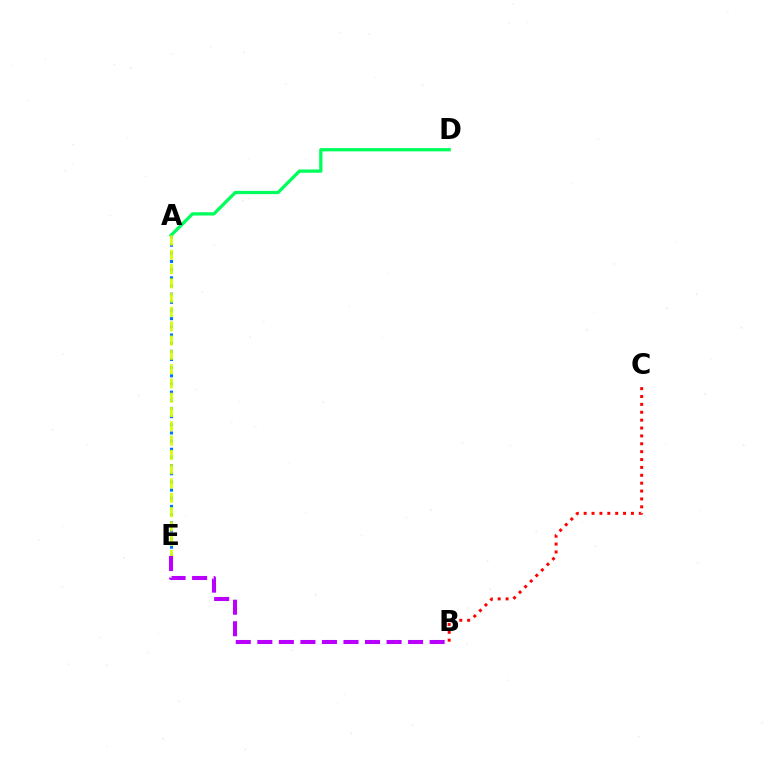{('A', 'E'): [{'color': '#0074ff', 'line_style': 'dotted', 'thickness': 2.22}, {'color': '#d1ff00', 'line_style': 'dashed', 'thickness': 1.94}], ('A', 'D'): [{'color': '#00ff5c', 'line_style': 'solid', 'thickness': 2.36}], ('B', 'C'): [{'color': '#ff0000', 'line_style': 'dotted', 'thickness': 2.14}], ('B', 'E'): [{'color': '#b900ff', 'line_style': 'dashed', 'thickness': 2.93}]}